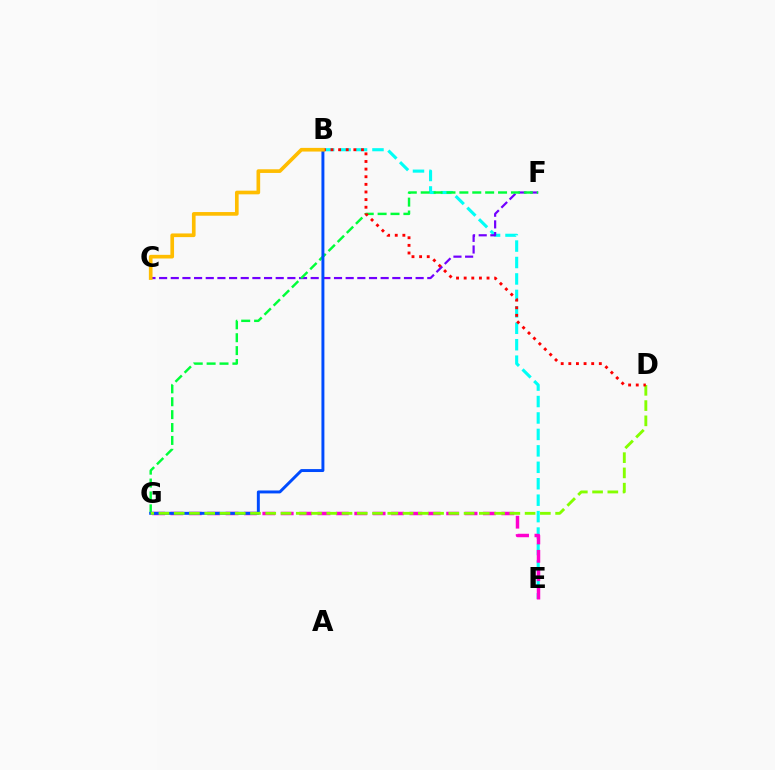{('B', 'E'): [{'color': '#00fff6', 'line_style': 'dashed', 'thickness': 2.23}], ('C', 'F'): [{'color': '#7200ff', 'line_style': 'dashed', 'thickness': 1.58}], ('E', 'G'): [{'color': '#ff00cf', 'line_style': 'dashed', 'thickness': 2.5}], ('F', 'G'): [{'color': '#00ff39', 'line_style': 'dashed', 'thickness': 1.75}], ('B', 'G'): [{'color': '#004bff', 'line_style': 'solid', 'thickness': 2.12}], ('D', 'G'): [{'color': '#84ff00', 'line_style': 'dashed', 'thickness': 2.07}], ('B', 'D'): [{'color': '#ff0000', 'line_style': 'dotted', 'thickness': 2.07}], ('B', 'C'): [{'color': '#ffbd00', 'line_style': 'solid', 'thickness': 2.64}]}